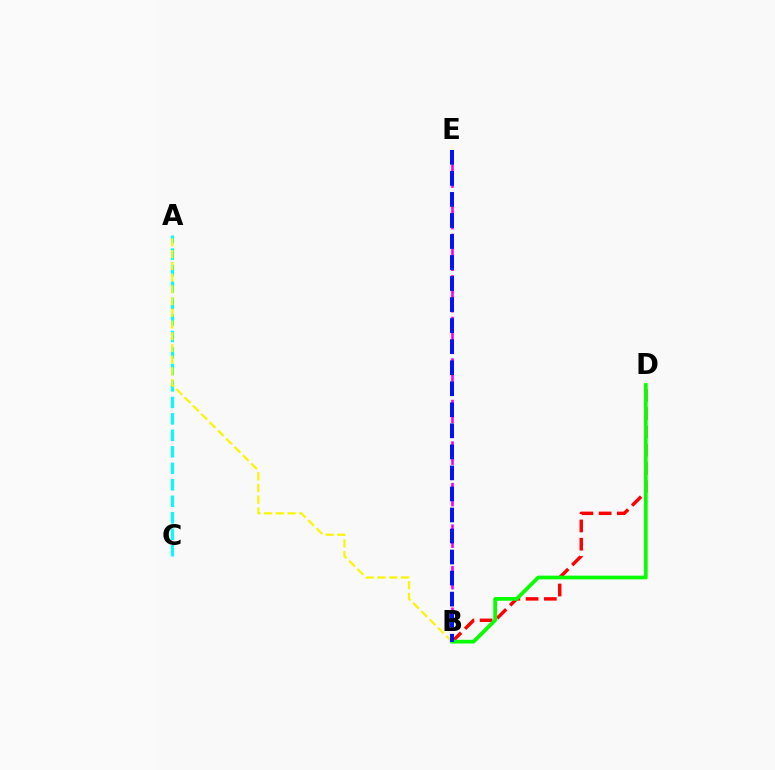{('B', 'E'): [{'color': '#ee00ff', 'line_style': 'dashed', 'thickness': 1.88}, {'color': '#0010ff', 'line_style': 'dashed', 'thickness': 2.86}], ('A', 'C'): [{'color': '#00fff6', 'line_style': 'dashed', 'thickness': 2.24}], ('B', 'D'): [{'color': '#ff0000', 'line_style': 'dashed', 'thickness': 2.48}, {'color': '#08ff00', 'line_style': 'solid', 'thickness': 2.67}], ('A', 'B'): [{'color': '#fcf500', 'line_style': 'dashed', 'thickness': 1.59}]}